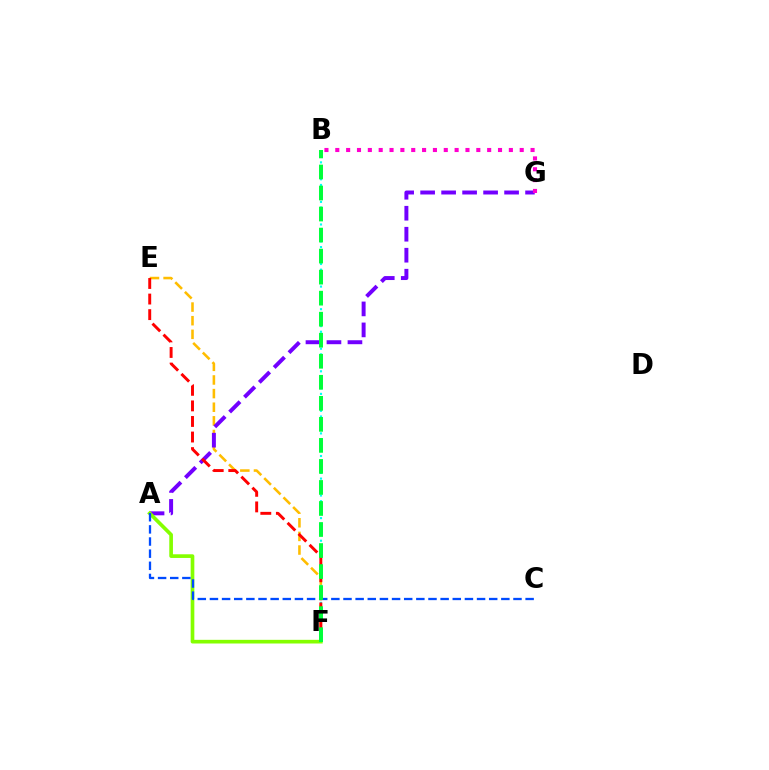{('E', 'F'): [{'color': '#ffbd00', 'line_style': 'dashed', 'thickness': 1.85}, {'color': '#ff0000', 'line_style': 'dashed', 'thickness': 2.12}], ('B', 'F'): [{'color': '#00fff6', 'line_style': 'dotted', 'thickness': 1.53}, {'color': '#00ff39', 'line_style': 'dashed', 'thickness': 2.86}], ('A', 'G'): [{'color': '#7200ff', 'line_style': 'dashed', 'thickness': 2.85}], ('A', 'F'): [{'color': '#84ff00', 'line_style': 'solid', 'thickness': 2.64}], ('B', 'G'): [{'color': '#ff00cf', 'line_style': 'dotted', 'thickness': 2.95}], ('A', 'C'): [{'color': '#004bff', 'line_style': 'dashed', 'thickness': 1.65}]}